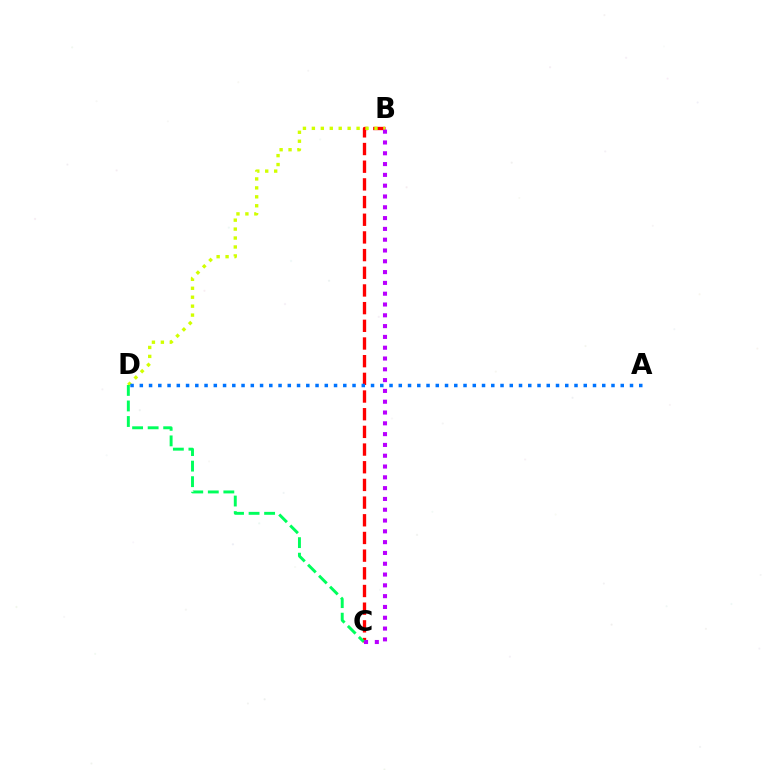{('B', 'C'): [{'color': '#ff0000', 'line_style': 'dashed', 'thickness': 2.4}, {'color': '#b900ff', 'line_style': 'dotted', 'thickness': 2.93}], ('B', 'D'): [{'color': '#d1ff00', 'line_style': 'dotted', 'thickness': 2.43}], ('A', 'D'): [{'color': '#0074ff', 'line_style': 'dotted', 'thickness': 2.51}], ('C', 'D'): [{'color': '#00ff5c', 'line_style': 'dashed', 'thickness': 2.11}]}